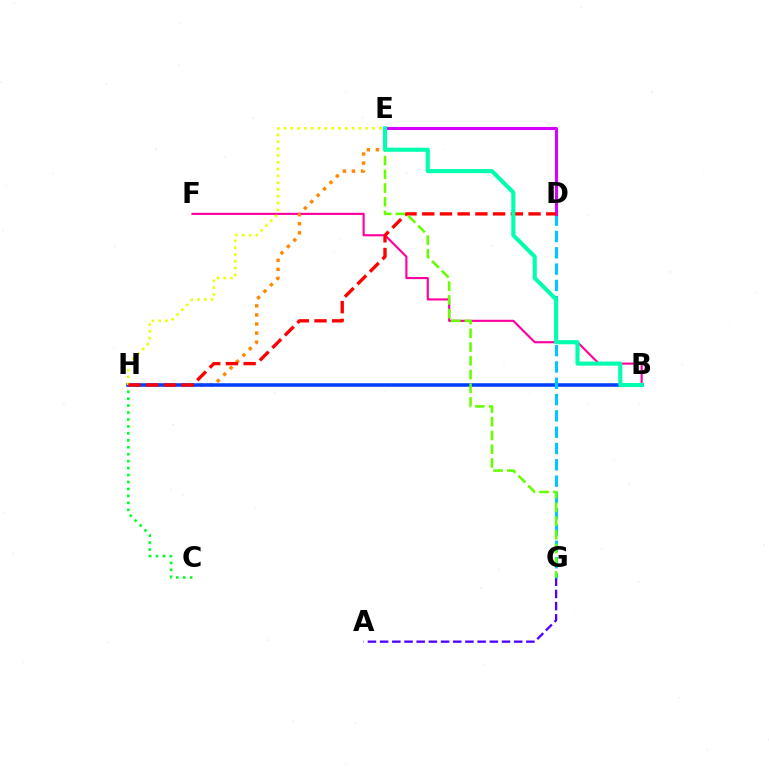{('B', 'F'): [{'color': '#ff00a0', 'line_style': 'solid', 'thickness': 1.54}], ('E', 'H'): [{'color': '#ff8800', 'line_style': 'dotted', 'thickness': 2.47}, {'color': '#eeff00', 'line_style': 'dotted', 'thickness': 1.85}], ('C', 'H'): [{'color': '#00ff27', 'line_style': 'dotted', 'thickness': 1.89}], ('A', 'G'): [{'color': '#4f00ff', 'line_style': 'dashed', 'thickness': 1.66}], ('B', 'H'): [{'color': '#003fff', 'line_style': 'solid', 'thickness': 2.55}], ('D', 'G'): [{'color': '#00c7ff', 'line_style': 'dashed', 'thickness': 2.22}], ('D', 'E'): [{'color': '#d600ff', 'line_style': 'solid', 'thickness': 2.2}], ('D', 'H'): [{'color': '#ff0000', 'line_style': 'dashed', 'thickness': 2.41}], ('E', 'G'): [{'color': '#66ff00', 'line_style': 'dashed', 'thickness': 1.86}], ('B', 'E'): [{'color': '#00ffaf', 'line_style': 'solid', 'thickness': 2.95}]}